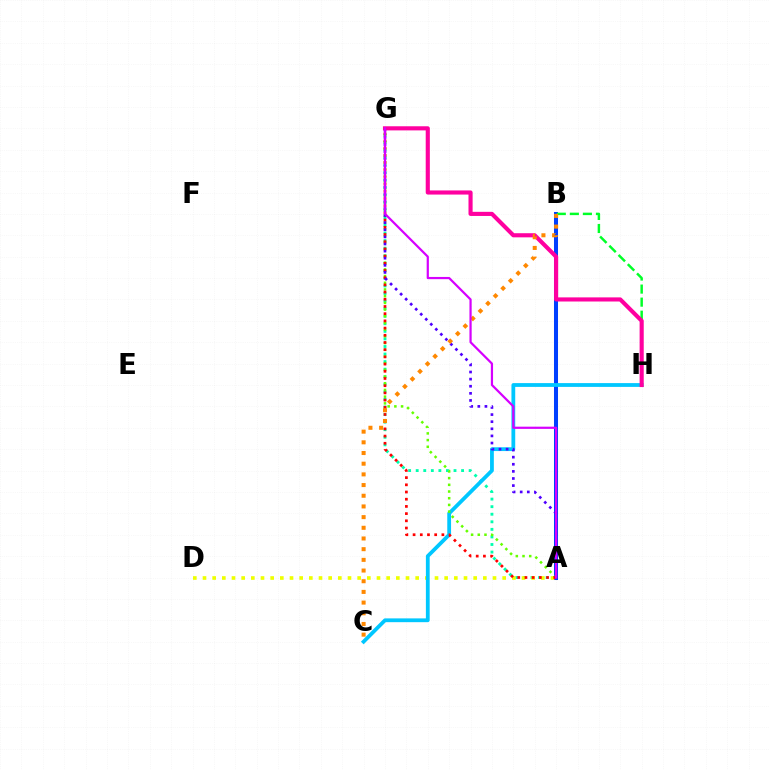{('A', 'G'): [{'color': '#00ffaf', 'line_style': 'dotted', 'thickness': 2.06}, {'color': '#66ff00', 'line_style': 'dotted', 'thickness': 1.82}, {'color': '#ff0000', 'line_style': 'dotted', 'thickness': 1.96}, {'color': '#4f00ff', 'line_style': 'dotted', 'thickness': 1.93}, {'color': '#d600ff', 'line_style': 'solid', 'thickness': 1.59}], ('A', 'B'): [{'color': '#003fff', 'line_style': 'solid', 'thickness': 2.9}], ('A', 'D'): [{'color': '#eeff00', 'line_style': 'dotted', 'thickness': 2.63}], ('C', 'H'): [{'color': '#00c7ff', 'line_style': 'solid', 'thickness': 2.73}], ('B', 'H'): [{'color': '#00ff27', 'line_style': 'dashed', 'thickness': 1.77}], ('G', 'H'): [{'color': '#ff00a0', 'line_style': 'solid', 'thickness': 2.97}], ('B', 'C'): [{'color': '#ff8800', 'line_style': 'dotted', 'thickness': 2.9}]}